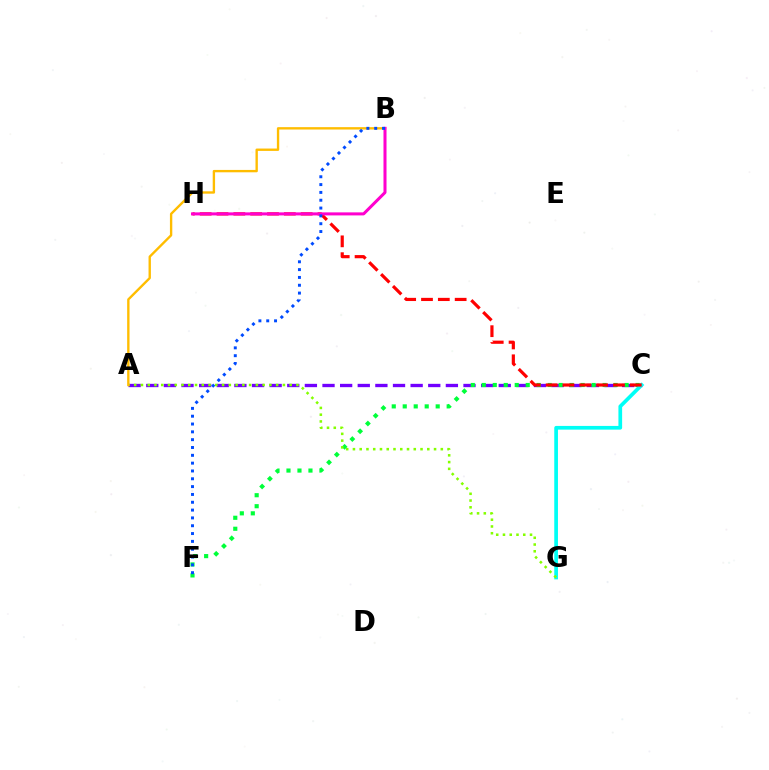{('A', 'C'): [{'color': '#7200ff', 'line_style': 'dashed', 'thickness': 2.39}], ('C', 'F'): [{'color': '#00ff39', 'line_style': 'dotted', 'thickness': 2.99}], ('C', 'G'): [{'color': '#00fff6', 'line_style': 'solid', 'thickness': 2.67}], ('A', 'G'): [{'color': '#84ff00', 'line_style': 'dotted', 'thickness': 1.84}], ('A', 'B'): [{'color': '#ffbd00', 'line_style': 'solid', 'thickness': 1.7}], ('C', 'H'): [{'color': '#ff0000', 'line_style': 'dashed', 'thickness': 2.29}], ('B', 'H'): [{'color': '#ff00cf', 'line_style': 'solid', 'thickness': 2.18}], ('B', 'F'): [{'color': '#004bff', 'line_style': 'dotted', 'thickness': 2.13}]}